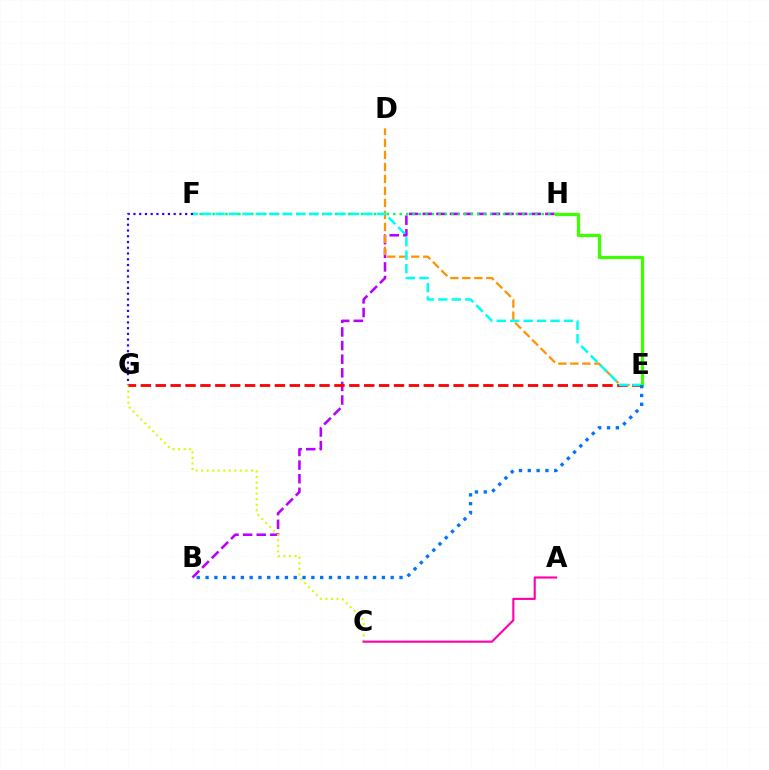{('B', 'H'): [{'color': '#b900ff', 'line_style': 'dashed', 'thickness': 1.85}], ('C', 'G'): [{'color': '#d1ff00', 'line_style': 'dotted', 'thickness': 1.51}], ('D', 'E'): [{'color': '#ff9400', 'line_style': 'dashed', 'thickness': 1.63}], ('F', 'H'): [{'color': '#00ff5c', 'line_style': 'dotted', 'thickness': 1.75}], ('A', 'C'): [{'color': '#ff00ac', 'line_style': 'solid', 'thickness': 1.53}], ('E', 'G'): [{'color': '#ff0000', 'line_style': 'dashed', 'thickness': 2.02}], ('E', 'F'): [{'color': '#00fff6', 'line_style': 'dashed', 'thickness': 1.83}], ('E', 'H'): [{'color': '#3dff00', 'line_style': 'solid', 'thickness': 2.32}], ('B', 'E'): [{'color': '#0074ff', 'line_style': 'dotted', 'thickness': 2.4}], ('F', 'G'): [{'color': '#2500ff', 'line_style': 'dotted', 'thickness': 1.56}]}